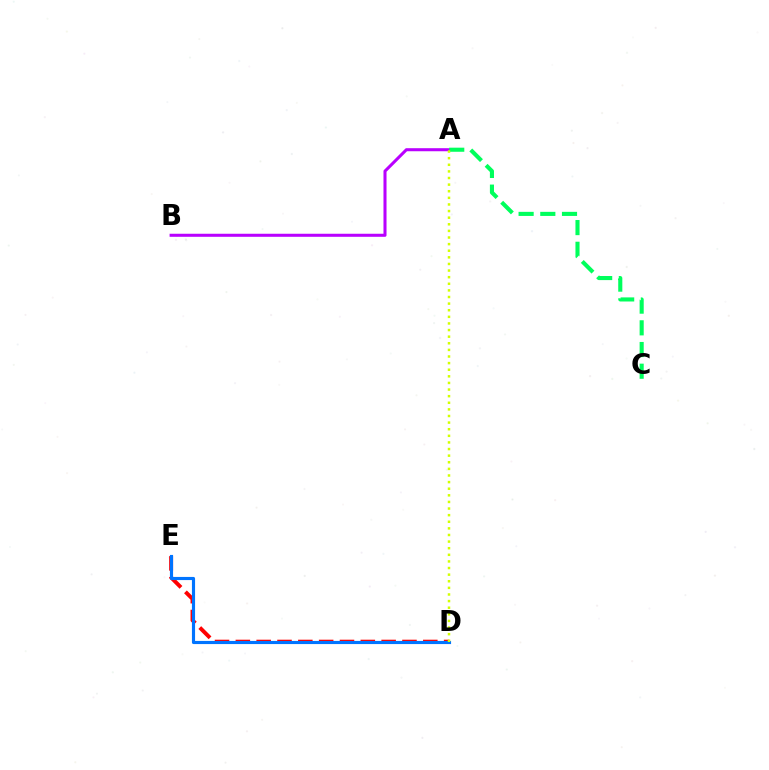{('D', 'E'): [{'color': '#ff0000', 'line_style': 'dashed', 'thickness': 2.83}, {'color': '#0074ff', 'line_style': 'solid', 'thickness': 2.26}], ('A', 'B'): [{'color': '#b900ff', 'line_style': 'solid', 'thickness': 2.19}], ('A', 'C'): [{'color': '#00ff5c', 'line_style': 'dashed', 'thickness': 2.95}], ('A', 'D'): [{'color': '#d1ff00', 'line_style': 'dotted', 'thickness': 1.8}]}